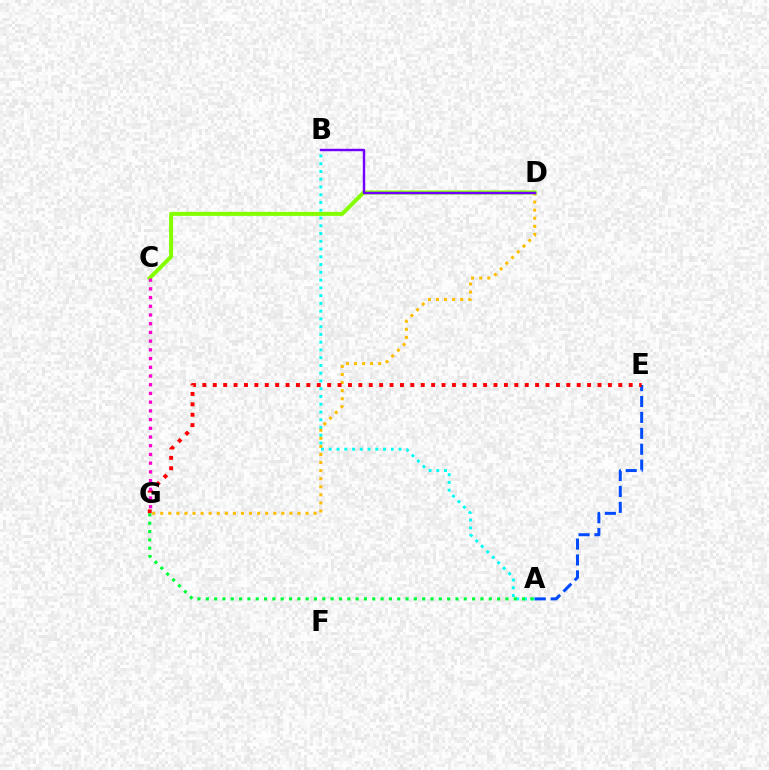{('A', 'B'): [{'color': '#00fff6', 'line_style': 'dotted', 'thickness': 2.11}], ('D', 'G'): [{'color': '#ffbd00', 'line_style': 'dotted', 'thickness': 2.19}], ('A', 'E'): [{'color': '#004bff', 'line_style': 'dashed', 'thickness': 2.16}], ('E', 'G'): [{'color': '#ff0000', 'line_style': 'dotted', 'thickness': 2.83}], ('C', 'D'): [{'color': '#84ff00', 'line_style': 'solid', 'thickness': 2.9}], ('B', 'D'): [{'color': '#7200ff', 'line_style': 'solid', 'thickness': 1.74}], ('A', 'G'): [{'color': '#00ff39', 'line_style': 'dotted', 'thickness': 2.26}], ('C', 'G'): [{'color': '#ff00cf', 'line_style': 'dotted', 'thickness': 2.37}]}